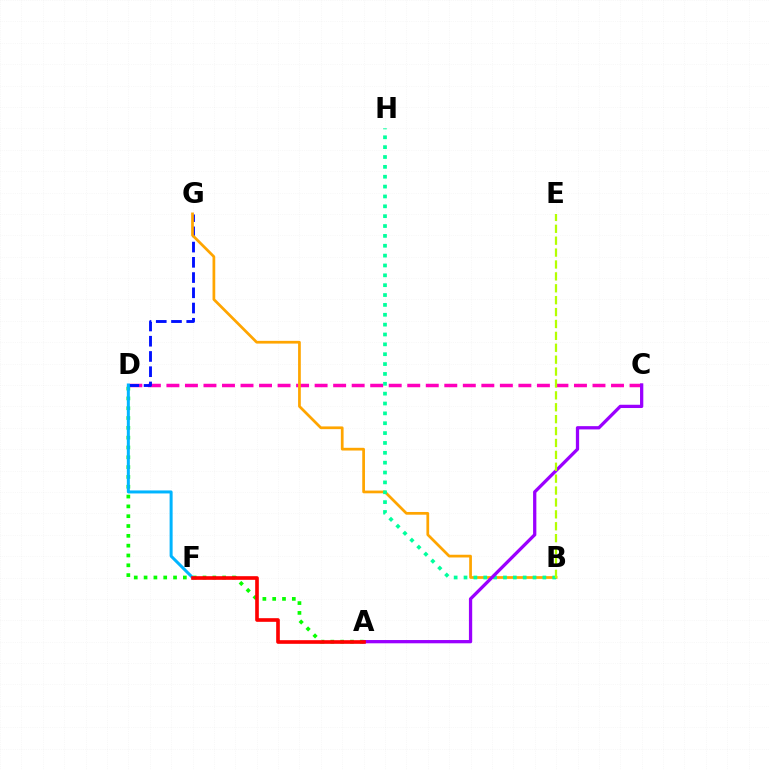{('C', 'D'): [{'color': '#ff00bd', 'line_style': 'dashed', 'thickness': 2.52}], ('D', 'G'): [{'color': '#0010ff', 'line_style': 'dashed', 'thickness': 2.07}], ('A', 'D'): [{'color': '#08ff00', 'line_style': 'dotted', 'thickness': 2.67}], ('B', 'G'): [{'color': '#ffa500', 'line_style': 'solid', 'thickness': 1.97}], ('B', 'H'): [{'color': '#00ff9d', 'line_style': 'dotted', 'thickness': 2.68}], ('D', 'F'): [{'color': '#00b5ff', 'line_style': 'solid', 'thickness': 2.17}], ('A', 'C'): [{'color': '#9b00ff', 'line_style': 'solid', 'thickness': 2.35}], ('B', 'E'): [{'color': '#b3ff00', 'line_style': 'dashed', 'thickness': 1.62}], ('A', 'F'): [{'color': '#ff0000', 'line_style': 'solid', 'thickness': 2.62}]}